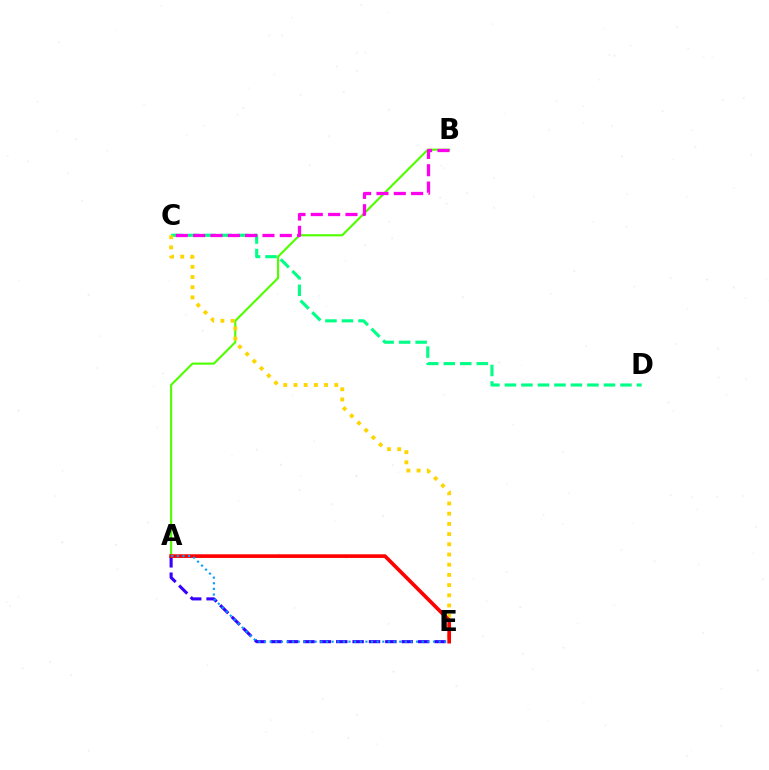{('A', 'B'): [{'color': '#4fff00', 'line_style': 'solid', 'thickness': 1.54}], ('C', 'D'): [{'color': '#00ff86', 'line_style': 'dashed', 'thickness': 2.24}], ('B', 'C'): [{'color': '#ff00ed', 'line_style': 'dashed', 'thickness': 2.35}], ('A', 'E'): [{'color': '#3700ff', 'line_style': 'dashed', 'thickness': 2.22}, {'color': '#ff0000', 'line_style': 'solid', 'thickness': 2.63}, {'color': '#009eff', 'line_style': 'dotted', 'thickness': 1.53}], ('C', 'E'): [{'color': '#ffd500', 'line_style': 'dotted', 'thickness': 2.77}]}